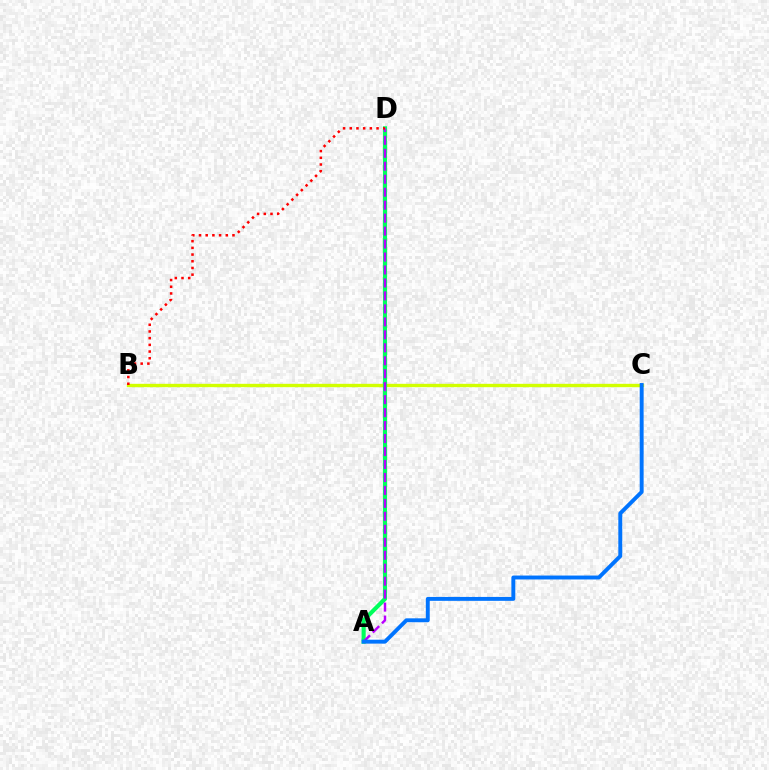{('B', 'C'): [{'color': '#d1ff00', 'line_style': 'solid', 'thickness': 2.42}], ('A', 'D'): [{'color': '#00ff5c', 'line_style': 'solid', 'thickness': 3.0}, {'color': '#b900ff', 'line_style': 'dashed', 'thickness': 1.76}], ('B', 'D'): [{'color': '#ff0000', 'line_style': 'dotted', 'thickness': 1.82}], ('A', 'C'): [{'color': '#0074ff', 'line_style': 'solid', 'thickness': 2.82}]}